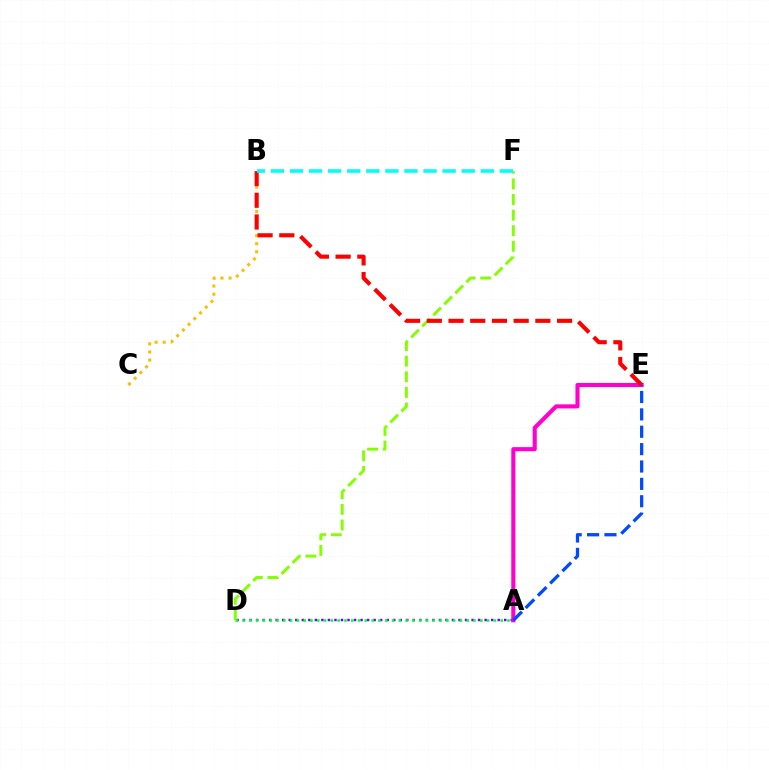{('A', 'D'): [{'color': '#7200ff', 'line_style': 'dotted', 'thickness': 1.77}, {'color': '#00ff39', 'line_style': 'dotted', 'thickness': 1.85}], ('D', 'F'): [{'color': '#84ff00', 'line_style': 'dashed', 'thickness': 2.12}], ('B', 'C'): [{'color': '#ffbd00', 'line_style': 'dotted', 'thickness': 2.19}], ('A', 'E'): [{'color': '#ff00cf', 'line_style': 'solid', 'thickness': 2.94}, {'color': '#004bff', 'line_style': 'dashed', 'thickness': 2.36}], ('B', 'E'): [{'color': '#ff0000', 'line_style': 'dashed', 'thickness': 2.95}], ('B', 'F'): [{'color': '#00fff6', 'line_style': 'dashed', 'thickness': 2.59}]}